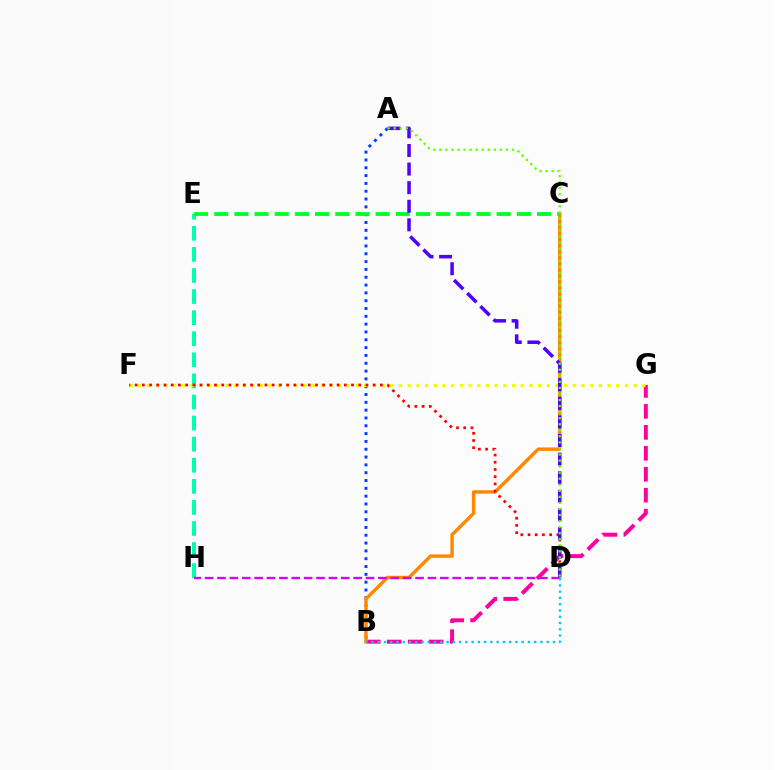{('A', 'B'): [{'color': '#003fff', 'line_style': 'dotted', 'thickness': 2.12}], ('B', 'G'): [{'color': '#ff00a0', 'line_style': 'dashed', 'thickness': 2.85}], ('B', 'C'): [{'color': '#ff8800', 'line_style': 'solid', 'thickness': 2.47}], ('E', 'H'): [{'color': '#00ffaf', 'line_style': 'dashed', 'thickness': 2.86}], ('F', 'G'): [{'color': '#eeff00', 'line_style': 'dotted', 'thickness': 2.36}], ('D', 'F'): [{'color': '#ff0000', 'line_style': 'dotted', 'thickness': 1.96}], ('C', 'E'): [{'color': '#00ff27', 'line_style': 'dashed', 'thickness': 2.74}], ('A', 'D'): [{'color': '#4f00ff', 'line_style': 'dashed', 'thickness': 2.53}, {'color': '#66ff00', 'line_style': 'dotted', 'thickness': 1.64}], ('D', 'H'): [{'color': '#d600ff', 'line_style': 'dashed', 'thickness': 1.68}], ('B', 'D'): [{'color': '#00c7ff', 'line_style': 'dotted', 'thickness': 1.7}]}